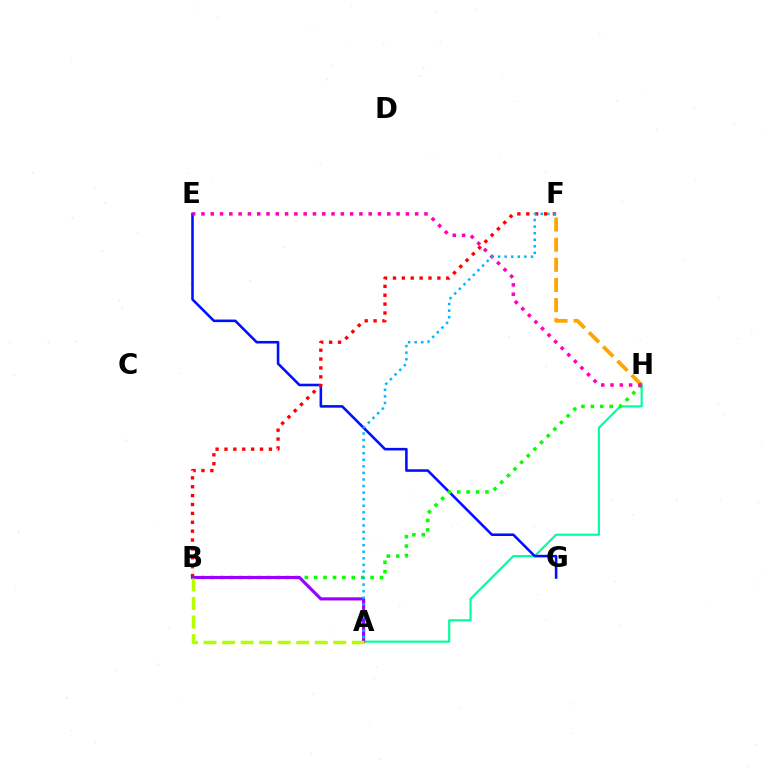{('A', 'H'): [{'color': '#00ff9d', 'line_style': 'solid', 'thickness': 1.56}], ('F', 'H'): [{'color': '#ffa500', 'line_style': 'dashed', 'thickness': 2.74}], ('E', 'G'): [{'color': '#0010ff', 'line_style': 'solid', 'thickness': 1.85}], ('B', 'H'): [{'color': '#08ff00', 'line_style': 'dotted', 'thickness': 2.55}], ('B', 'F'): [{'color': '#ff0000', 'line_style': 'dotted', 'thickness': 2.41}], ('A', 'B'): [{'color': '#9b00ff', 'line_style': 'solid', 'thickness': 2.26}, {'color': '#b3ff00', 'line_style': 'dashed', 'thickness': 2.52}], ('E', 'H'): [{'color': '#ff00bd', 'line_style': 'dotted', 'thickness': 2.52}], ('A', 'F'): [{'color': '#00b5ff', 'line_style': 'dotted', 'thickness': 1.79}]}